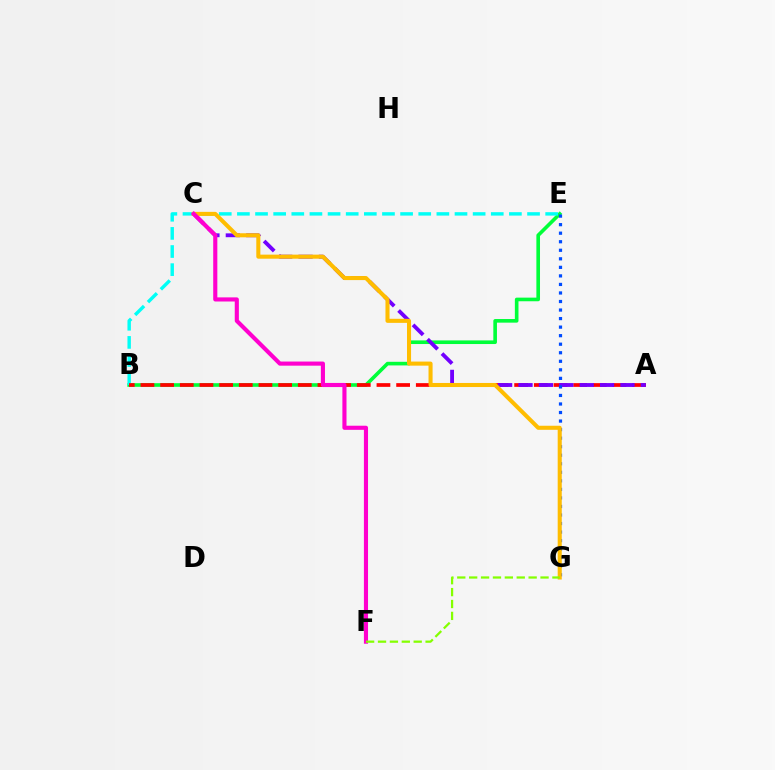{('B', 'E'): [{'color': '#00ff39', 'line_style': 'solid', 'thickness': 2.61}, {'color': '#00fff6', 'line_style': 'dashed', 'thickness': 2.46}], ('A', 'B'): [{'color': '#ff0000', 'line_style': 'dashed', 'thickness': 2.67}], ('A', 'C'): [{'color': '#7200ff', 'line_style': 'dashed', 'thickness': 2.77}], ('E', 'G'): [{'color': '#004bff', 'line_style': 'dotted', 'thickness': 2.32}], ('C', 'G'): [{'color': '#ffbd00', 'line_style': 'solid', 'thickness': 2.93}], ('C', 'F'): [{'color': '#ff00cf', 'line_style': 'solid', 'thickness': 2.97}], ('F', 'G'): [{'color': '#84ff00', 'line_style': 'dashed', 'thickness': 1.62}]}